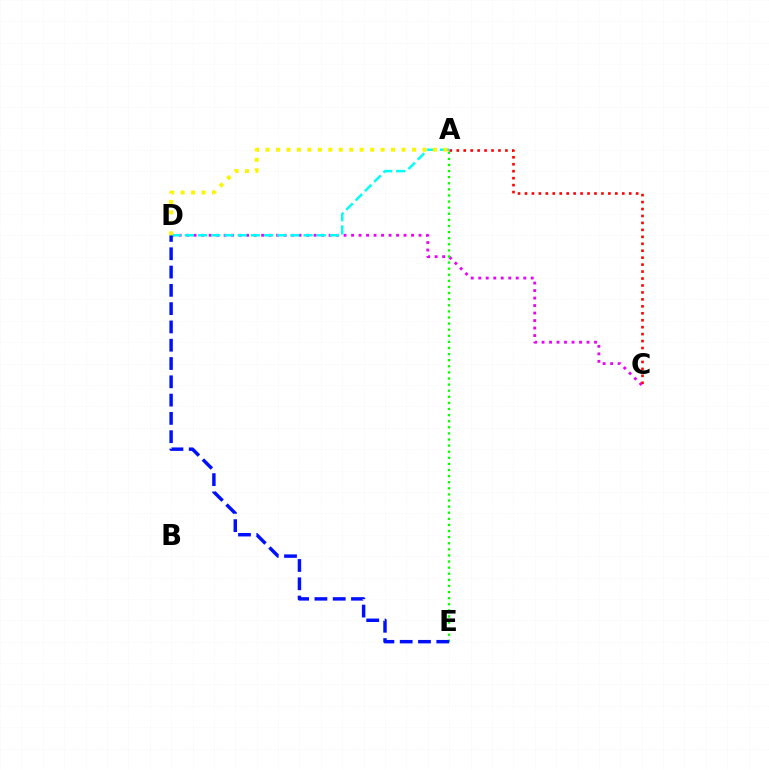{('C', 'D'): [{'color': '#ee00ff', 'line_style': 'dotted', 'thickness': 2.04}], ('A', 'E'): [{'color': '#08ff00', 'line_style': 'dotted', 'thickness': 1.66}], ('A', 'D'): [{'color': '#00fff6', 'line_style': 'dashed', 'thickness': 1.79}, {'color': '#fcf500', 'line_style': 'dotted', 'thickness': 2.84}], ('D', 'E'): [{'color': '#0010ff', 'line_style': 'dashed', 'thickness': 2.49}], ('A', 'C'): [{'color': '#ff0000', 'line_style': 'dotted', 'thickness': 1.89}]}